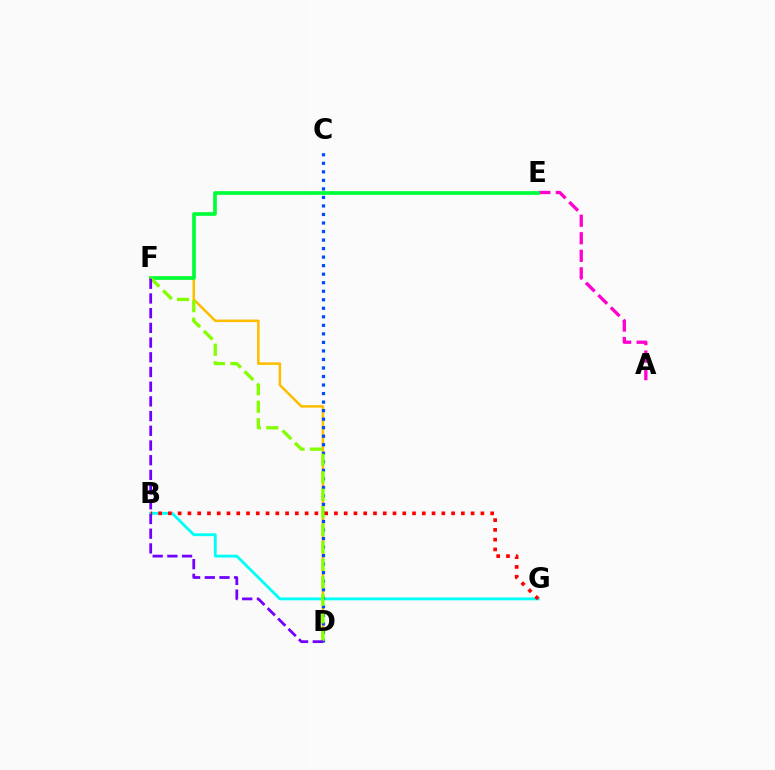{('D', 'F'): [{'color': '#ffbd00', 'line_style': 'solid', 'thickness': 1.83}, {'color': '#84ff00', 'line_style': 'dashed', 'thickness': 2.38}, {'color': '#7200ff', 'line_style': 'dashed', 'thickness': 2.0}], ('B', 'G'): [{'color': '#00fff6', 'line_style': 'solid', 'thickness': 2.04}, {'color': '#ff0000', 'line_style': 'dotted', 'thickness': 2.65}], ('A', 'E'): [{'color': '#ff00cf', 'line_style': 'dashed', 'thickness': 2.38}], ('E', 'F'): [{'color': '#00ff39', 'line_style': 'solid', 'thickness': 2.65}], ('C', 'D'): [{'color': '#004bff', 'line_style': 'dotted', 'thickness': 2.32}]}